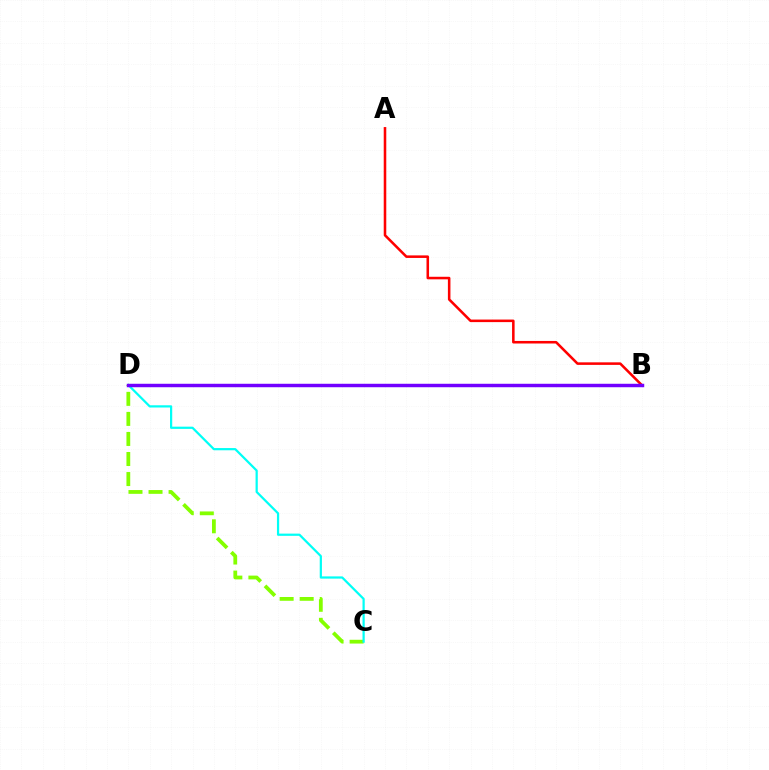{('C', 'D'): [{'color': '#84ff00', 'line_style': 'dashed', 'thickness': 2.72}, {'color': '#00fff6', 'line_style': 'solid', 'thickness': 1.6}], ('A', 'B'): [{'color': '#ff0000', 'line_style': 'solid', 'thickness': 1.84}], ('B', 'D'): [{'color': '#7200ff', 'line_style': 'solid', 'thickness': 2.49}]}